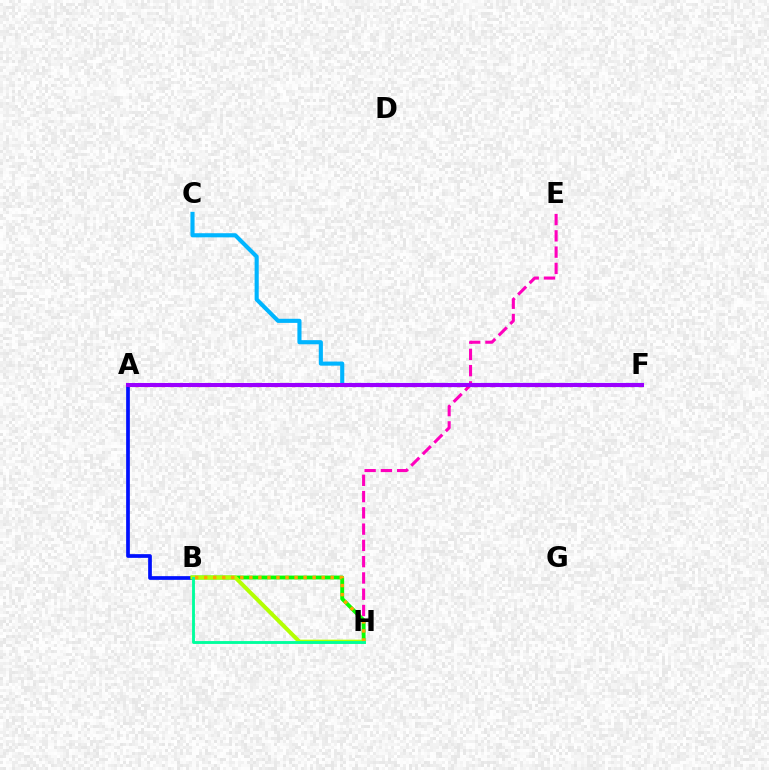{('A', 'B'): [{'color': '#0010ff', 'line_style': 'solid', 'thickness': 2.67}], ('C', 'F'): [{'color': '#00b5ff', 'line_style': 'solid', 'thickness': 2.96}], ('E', 'H'): [{'color': '#ff00bd', 'line_style': 'dashed', 'thickness': 2.21}], ('A', 'F'): [{'color': '#ff0000', 'line_style': 'dotted', 'thickness': 2.36}, {'color': '#9b00ff', 'line_style': 'solid', 'thickness': 2.92}], ('B', 'H'): [{'color': '#08ff00', 'line_style': 'solid', 'thickness': 2.78}, {'color': '#b3ff00', 'line_style': 'solid', 'thickness': 2.89}, {'color': '#ffa500', 'line_style': 'dotted', 'thickness': 2.46}, {'color': '#00ff9d', 'line_style': 'solid', 'thickness': 2.06}]}